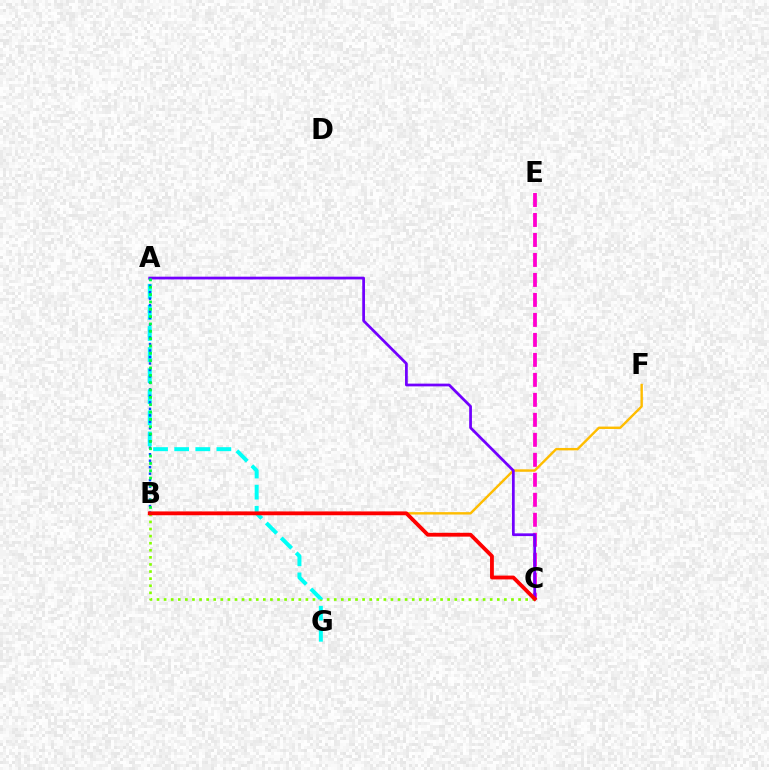{('B', 'C'): [{'color': '#84ff00', 'line_style': 'dotted', 'thickness': 1.93}, {'color': '#ff0000', 'line_style': 'solid', 'thickness': 2.75}], ('A', 'G'): [{'color': '#00fff6', 'line_style': 'dashed', 'thickness': 2.87}], ('B', 'F'): [{'color': '#ffbd00', 'line_style': 'solid', 'thickness': 1.73}], ('C', 'E'): [{'color': '#ff00cf', 'line_style': 'dashed', 'thickness': 2.72}], ('A', 'C'): [{'color': '#7200ff', 'line_style': 'solid', 'thickness': 1.97}], ('A', 'B'): [{'color': '#004bff', 'line_style': 'dotted', 'thickness': 1.76}, {'color': '#00ff39', 'line_style': 'dotted', 'thickness': 1.99}]}